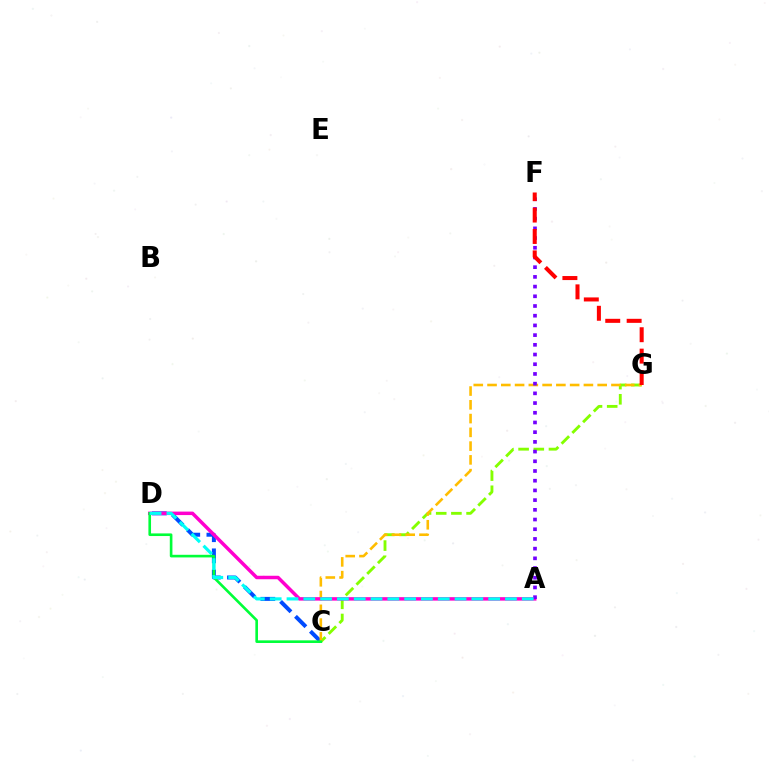{('C', 'D'): [{'color': '#004bff', 'line_style': 'dashed', 'thickness': 2.87}, {'color': '#00ff39', 'line_style': 'solid', 'thickness': 1.89}], ('C', 'G'): [{'color': '#84ff00', 'line_style': 'dashed', 'thickness': 2.06}, {'color': '#ffbd00', 'line_style': 'dashed', 'thickness': 1.87}], ('A', 'D'): [{'color': '#ff00cf', 'line_style': 'solid', 'thickness': 2.51}, {'color': '#00fff6', 'line_style': 'dashed', 'thickness': 2.28}], ('A', 'F'): [{'color': '#7200ff', 'line_style': 'dotted', 'thickness': 2.64}], ('F', 'G'): [{'color': '#ff0000', 'line_style': 'dashed', 'thickness': 2.91}]}